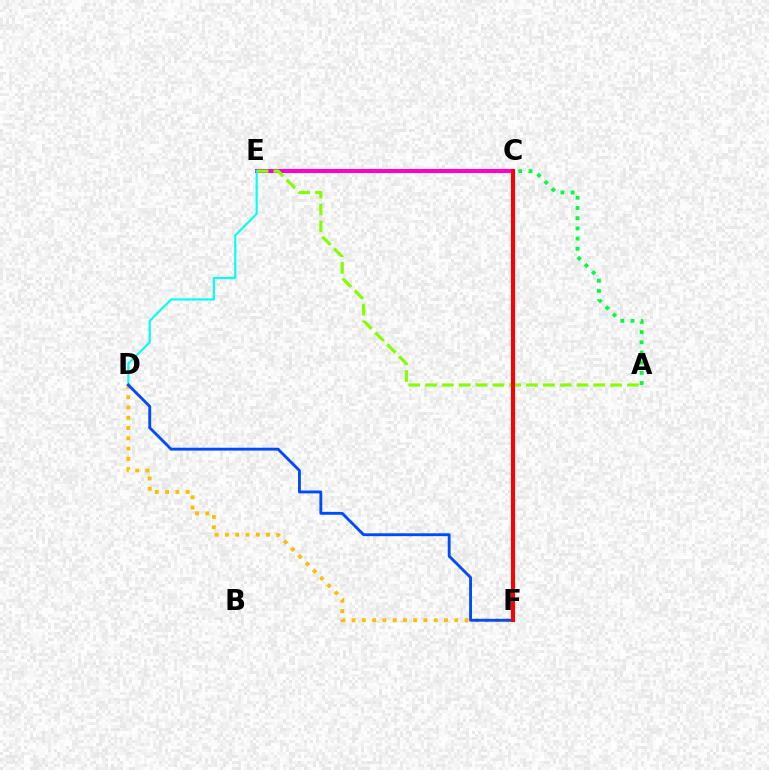{('C', 'F'): [{'color': '#7200ff', 'line_style': 'solid', 'thickness': 2.89}, {'color': '#ff0000', 'line_style': 'solid', 'thickness': 2.92}], ('D', 'F'): [{'color': '#ffbd00', 'line_style': 'dotted', 'thickness': 2.79}, {'color': '#004bff', 'line_style': 'solid', 'thickness': 2.06}], ('C', 'E'): [{'color': '#ff00cf', 'line_style': 'solid', 'thickness': 2.87}], ('A', 'C'): [{'color': '#00ff39', 'line_style': 'dotted', 'thickness': 2.77}], ('A', 'E'): [{'color': '#84ff00', 'line_style': 'dashed', 'thickness': 2.29}], ('D', 'E'): [{'color': '#00fff6', 'line_style': 'solid', 'thickness': 1.52}]}